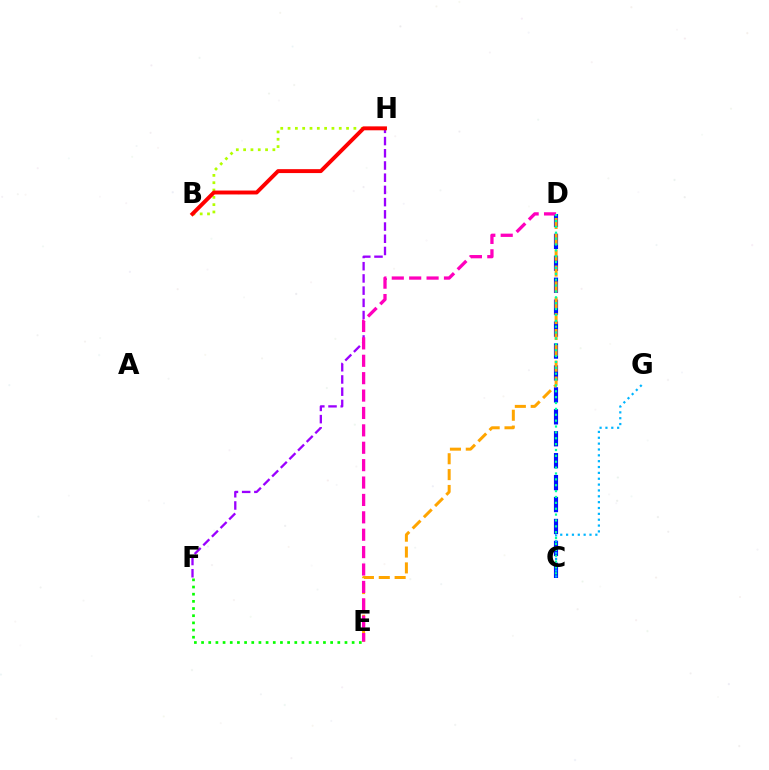{('E', 'F'): [{'color': '#08ff00', 'line_style': 'dotted', 'thickness': 1.95}], ('C', 'D'): [{'color': '#0010ff', 'line_style': 'dashed', 'thickness': 2.98}, {'color': '#00ff9d', 'line_style': 'dotted', 'thickness': 1.6}], ('D', 'E'): [{'color': '#ffa500', 'line_style': 'dashed', 'thickness': 2.15}, {'color': '#ff00bd', 'line_style': 'dashed', 'thickness': 2.36}], ('F', 'H'): [{'color': '#9b00ff', 'line_style': 'dashed', 'thickness': 1.66}], ('B', 'H'): [{'color': '#b3ff00', 'line_style': 'dotted', 'thickness': 1.99}, {'color': '#ff0000', 'line_style': 'solid', 'thickness': 2.82}], ('C', 'G'): [{'color': '#00b5ff', 'line_style': 'dotted', 'thickness': 1.59}]}